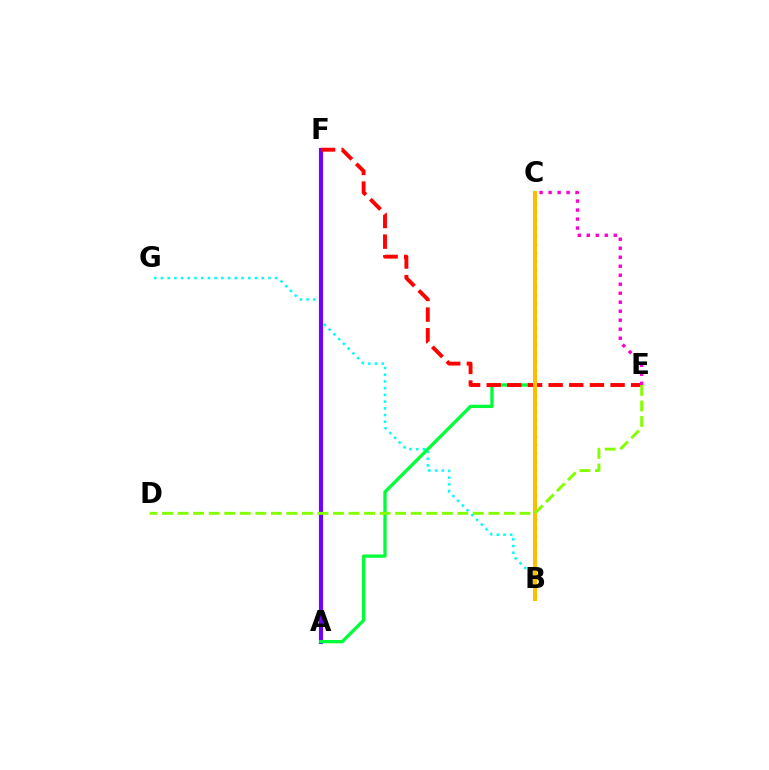{('B', 'C'): [{'color': '#004bff', 'line_style': 'dotted', 'thickness': 2.27}, {'color': '#ffbd00', 'line_style': 'solid', 'thickness': 2.87}], ('B', 'G'): [{'color': '#00fff6', 'line_style': 'dotted', 'thickness': 1.83}], ('A', 'F'): [{'color': '#7200ff', 'line_style': 'solid', 'thickness': 2.97}], ('A', 'C'): [{'color': '#00ff39', 'line_style': 'solid', 'thickness': 2.38}], ('E', 'F'): [{'color': '#ff0000', 'line_style': 'dashed', 'thickness': 2.8}], ('C', 'E'): [{'color': '#ff00cf', 'line_style': 'dotted', 'thickness': 2.44}], ('D', 'E'): [{'color': '#84ff00', 'line_style': 'dashed', 'thickness': 2.11}]}